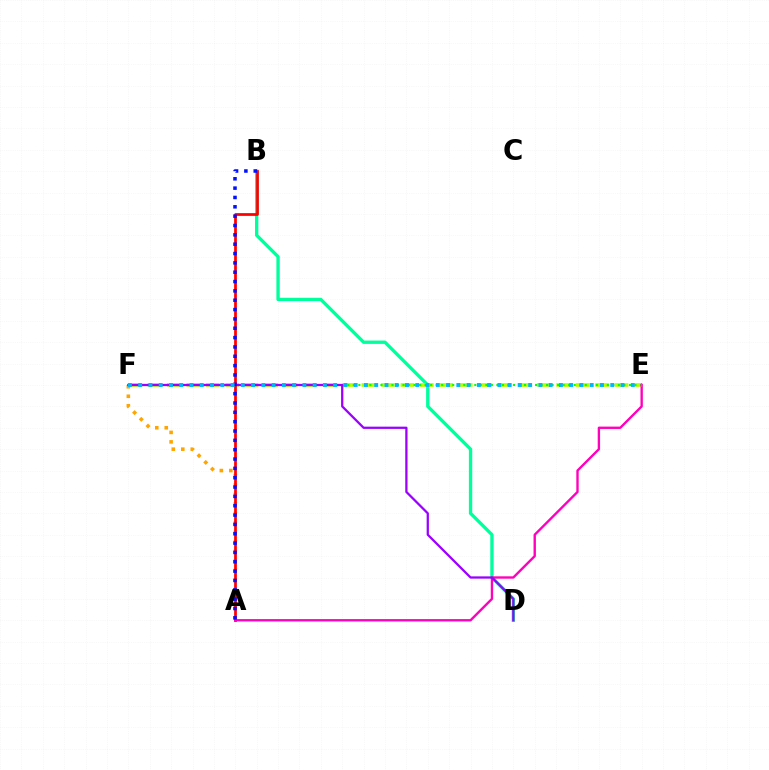{('B', 'D'): [{'color': '#00ff9d', 'line_style': 'solid', 'thickness': 2.4}], ('E', 'F'): [{'color': '#b3ff00', 'line_style': 'dashed', 'thickness': 2.65}, {'color': '#08ff00', 'line_style': 'dotted', 'thickness': 1.5}, {'color': '#00b5ff', 'line_style': 'dotted', 'thickness': 2.79}], ('A', 'F'): [{'color': '#ffa500', 'line_style': 'dotted', 'thickness': 2.58}], ('A', 'B'): [{'color': '#ff0000', 'line_style': 'solid', 'thickness': 1.97}, {'color': '#0010ff', 'line_style': 'dotted', 'thickness': 2.54}], ('A', 'E'): [{'color': '#ff00bd', 'line_style': 'solid', 'thickness': 1.7}], ('D', 'F'): [{'color': '#9b00ff', 'line_style': 'solid', 'thickness': 1.63}]}